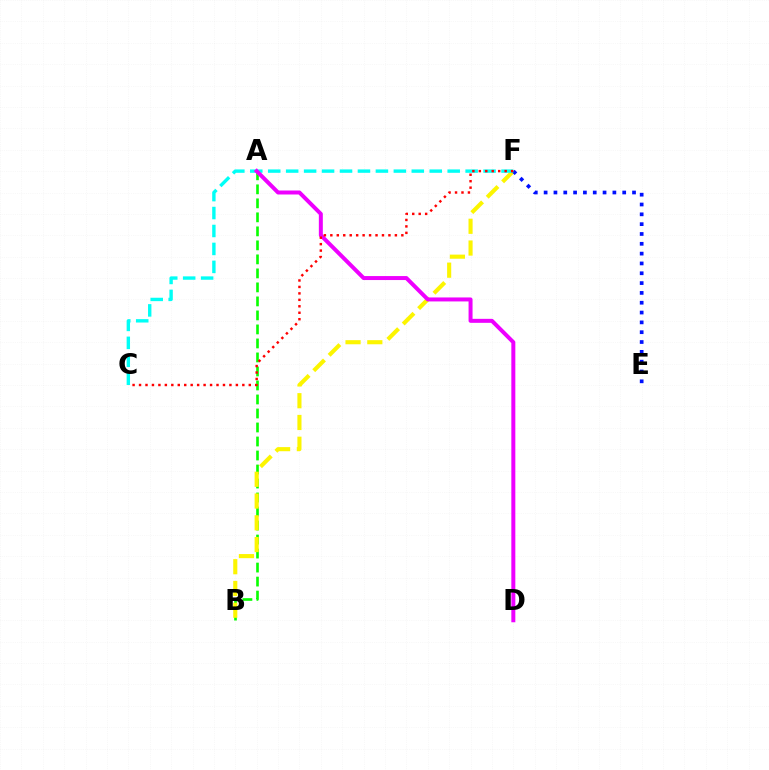{('A', 'B'): [{'color': '#08ff00', 'line_style': 'dashed', 'thickness': 1.9}], ('B', 'F'): [{'color': '#fcf500', 'line_style': 'dashed', 'thickness': 2.96}], ('E', 'F'): [{'color': '#0010ff', 'line_style': 'dotted', 'thickness': 2.67}], ('C', 'F'): [{'color': '#00fff6', 'line_style': 'dashed', 'thickness': 2.44}, {'color': '#ff0000', 'line_style': 'dotted', 'thickness': 1.75}], ('A', 'D'): [{'color': '#ee00ff', 'line_style': 'solid', 'thickness': 2.87}]}